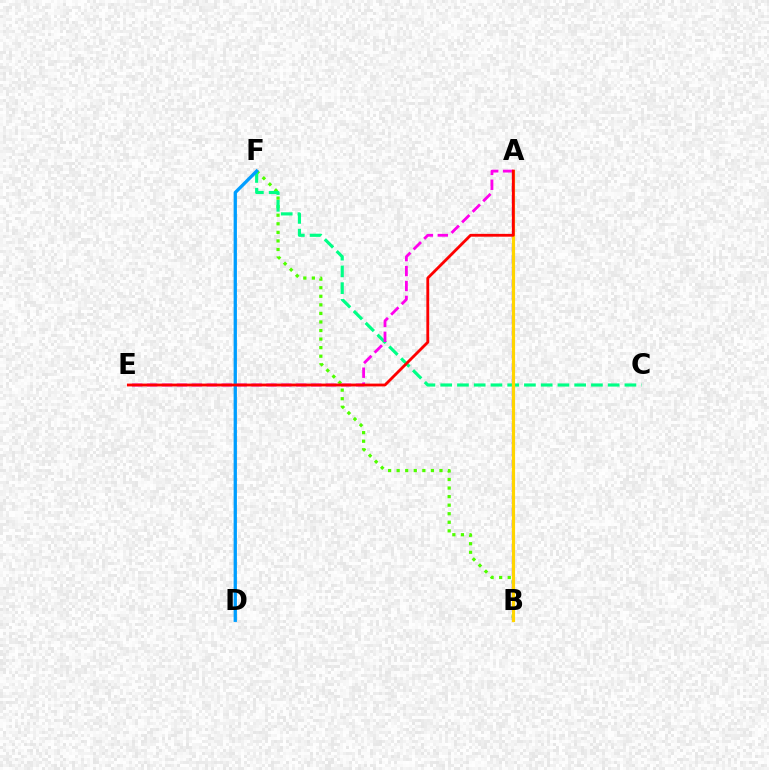{('B', 'F'): [{'color': '#4fff00', 'line_style': 'dotted', 'thickness': 2.33}], ('C', 'F'): [{'color': '#00ff86', 'line_style': 'dashed', 'thickness': 2.27}], ('A', 'B'): [{'color': '#3700ff', 'line_style': 'dashed', 'thickness': 1.63}, {'color': '#ffd500', 'line_style': 'solid', 'thickness': 2.29}], ('A', 'E'): [{'color': '#ff00ed', 'line_style': 'dashed', 'thickness': 2.03}, {'color': '#ff0000', 'line_style': 'solid', 'thickness': 2.03}], ('D', 'F'): [{'color': '#009eff', 'line_style': 'solid', 'thickness': 2.37}]}